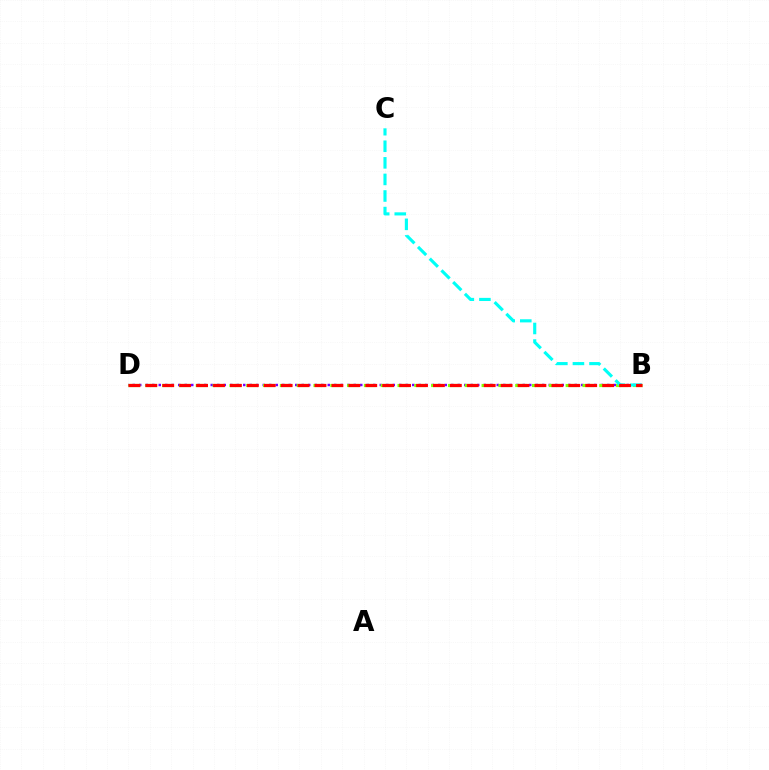{('B', 'D'): [{'color': '#7200ff', 'line_style': 'dotted', 'thickness': 1.77}, {'color': '#84ff00', 'line_style': 'dashed', 'thickness': 2.28}, {'color': '#ff0000', 'line_style': 'dashed', 'thickness': 2.3}], ('B', 'C'): [{'color': '#00fff6', 'line_style': 'dashed', 'thickness': 2.25}]}